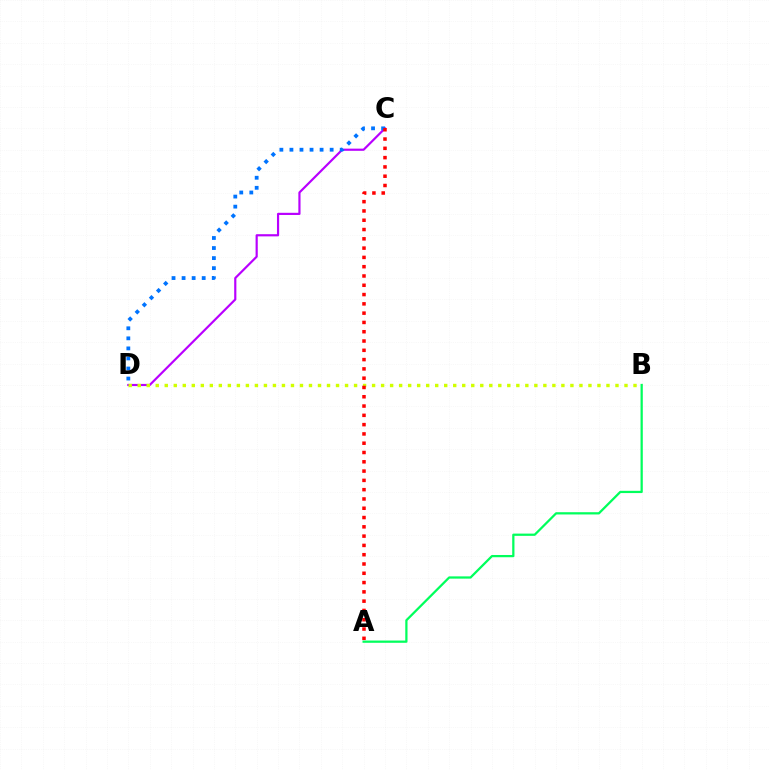{('C', 'D'): [{'color': '#b900ff', 'line_style': 'solid', 'thickness': 1.57}, {'color': '#0074ff', 'line_style': 'dotted', 'thickness': 2.73}], ('B', 'D'): [{'color': '#d1ff00', 'line_style': 'dotted', 'thickness': 2.45}], ('A', 'B'): [{'color': '#00ff5c', 'line_style': 'solid', 'thickness': 1.62}], ('A', 'C'): [{'color': '#ff0000', 'line_style': 'dotted', 'thickness': 2.52}]}